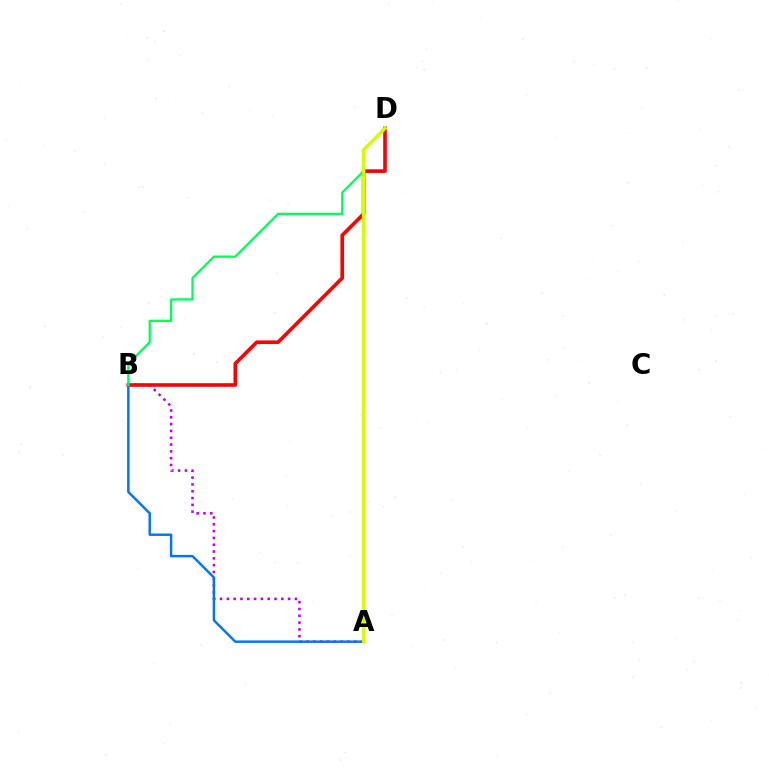{('A', 'B'): [{'color': '#b900ff', 'line_style': 'dotted', 'thickness': 1.85}, {'color': '#0074ff', 'line_style': 'solid', 'thickness': 1.76}], ('B', 'D'): [{'color': '#ff0000', 'line_style': 'solid', 'thickness': 2.61}, {'color': '#00ff5c', 'line_style': 'solid', 'thickness': 1.64}], ('A', 'D'): [{'color': '#d1ff00', 'line_style': 'solid', 'thickness': 2.4}]}